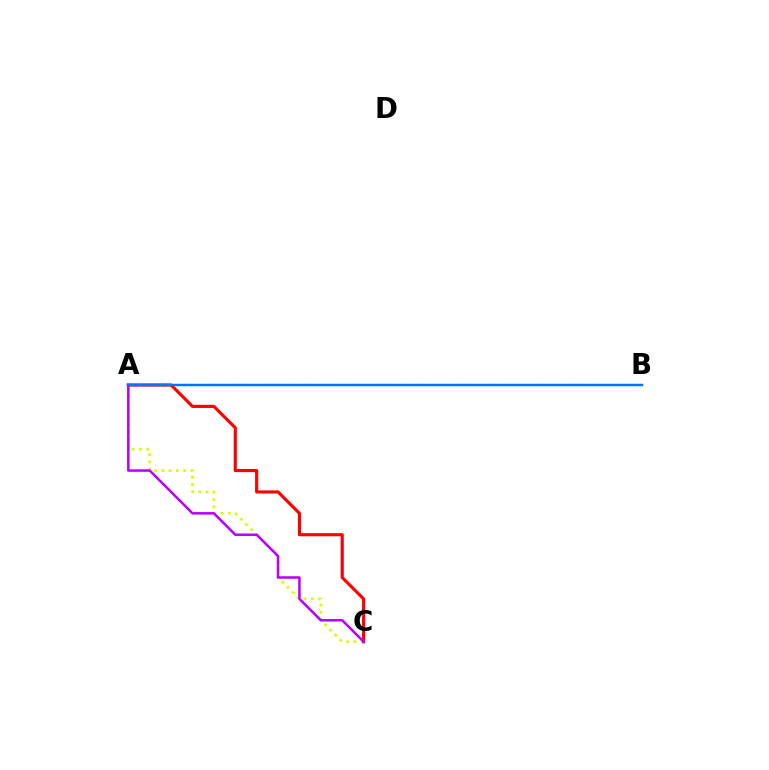{('A', 'B'): [{'color': '#00ff5c', 'line_style': 'dashed', 'thickness': 1.52}, {'color': '#0074ff', 'line_style': 'solid', 'thickness': 1.75}], ('A', 'C'): [{'color': '#d1ff00', 'line_style': 'dotted', 'thickness': 1.98}, {'color': '#ff0000', 'line_style': 'solid', 'thickness': 2.26}, {'color': '#b900ff', 'line_style': 'solid', 'thickness': 1.82}]}